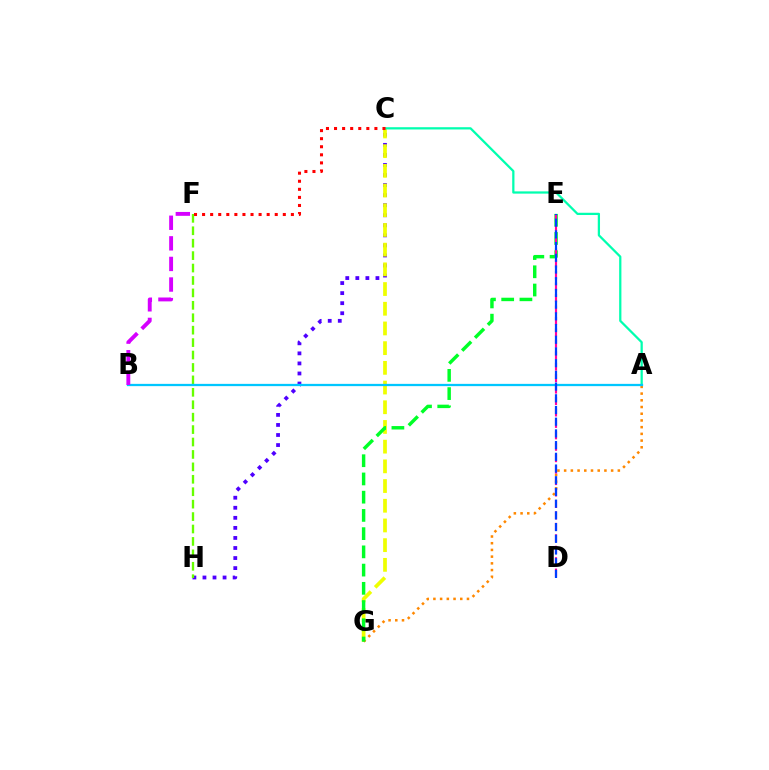{('C', 'H'): [{'color': '#4f00ff', 'line_style': 'dotted', 'thickness': 2.73}], ('C', 'G'): [{'color': '#eeff00', 'line_style': 'dashed', 'thickness': 2.68}], ('A', 'C'): [{'color': '#00ffaf', 'line_style': 'solid', 'thickness': 1.62}], ('A', 'G'): [{'color': '#ff8800', 'line_style': 'dotted', 'thickness': 1.82}], ('E', 'G'): [{'color': '#00ff27', 'line_style': 'dashed', 'thickness': 2.48}], ('F', 'H'): [{'color': '#66ff00', 'line_style': 'dashed', 'thickness': 1.69}], ('A', 'B'): [{'color': '#00c7ff', 'line_style': 'solid', 'thickness': 1.63}], ('B', 'F'): [{'color': '#d600ff', 'line_style': 'dashed', 'thickness': 2.8}], ('D', 'E'): [{'color': '#ff00a0', 'line_style': 'dashed', 'thickness': 1.55}, {'color': '#003fff', 'line_style': 'dashed', 'thickness': 1.59}], ('C', 'F'): [{'color': '#ff0000', 'line_style': 'dotted', 'thickness': 2.19}]}